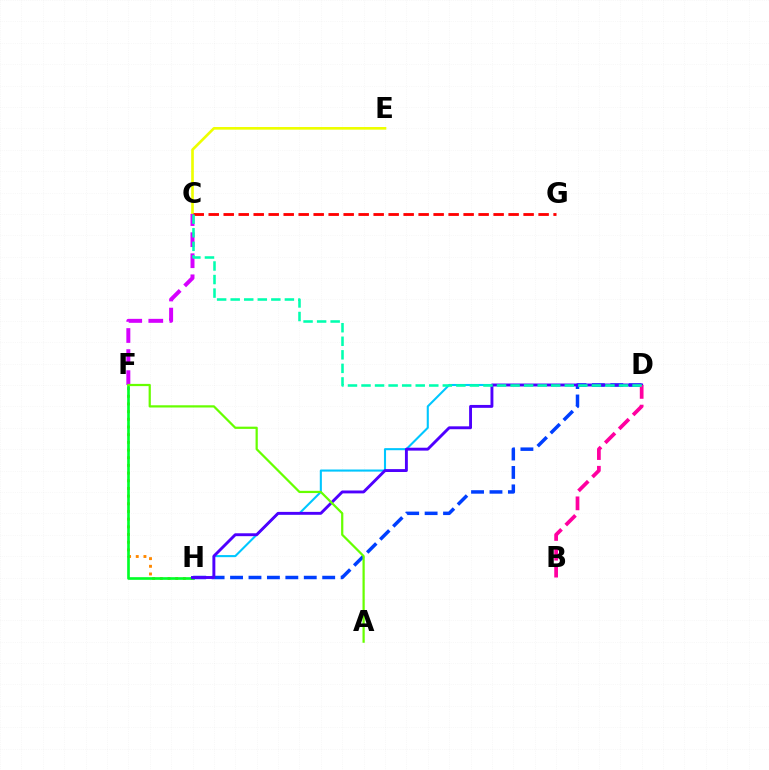{('C', 'E'): [{'color': '#eeff00', 'line_style': 'solid', 'thickness': 1.91}], ('F', 'H'): [{'color': '#ff8800', 'line_style': 'dotted', 'thickness': 2.09}, {'color': '#00ff27', 'line_style': 'solid', 'thickness': 1.92}], ('C', 'F'): [{'color': '#d600ff', 'line_style': 'dashed', 'thickness': 2.86}], ('D', 'H'): [{'color': '#003fff', 'line_style': 'dashed', 'thickness': 2.5}, {'color': '#00c7ff', 'line_style': 'solid', 'thickness': 1.51}, {'color': '#4f00ff', 'line_style': 'solid', 'thickness': 2.08}], ('C', 'G'): [{'color': '#ff0000', 'line_style': 'dashed', 'thickness': 2.04}], ('B', 'D'): [{'color': '#ff00a0', 'line_style': 'dashed', 'thickness': 2.68}], ('A', 'F'): [{'color': '#66ff00', 'line_style': 'solid', 'thickness': 1.61}], ('C', 'D'): [{'color': '#00ffaf', 'line_style': 'dashed', 'thickness': 1.84}]}